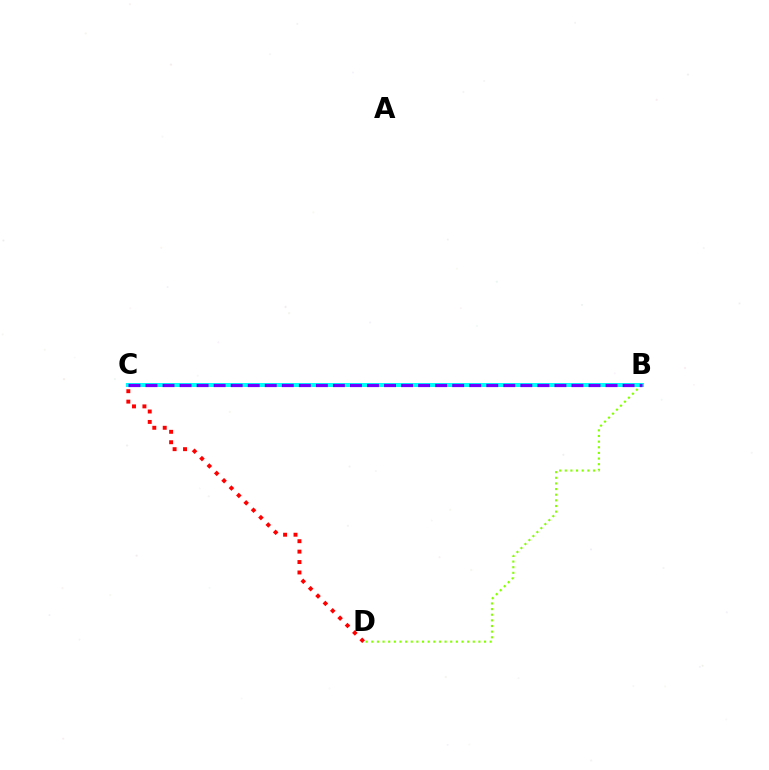{('B', 'C'): [{'color': '#00fff6', 'line_style': 'solid', 'thickness': 2.87}, {'color': '#7200ff', 'line_style': 'dashed', 'thickness': 2.31}], ('C', 'D'): [{'color': '#ff0000', 'line_style': 'dotted', 'thickness': 2.83}], ('B', 'D'): [{'color': '#84ff00', 'line_style': 'dotted', 'thickness': 1.53}]}